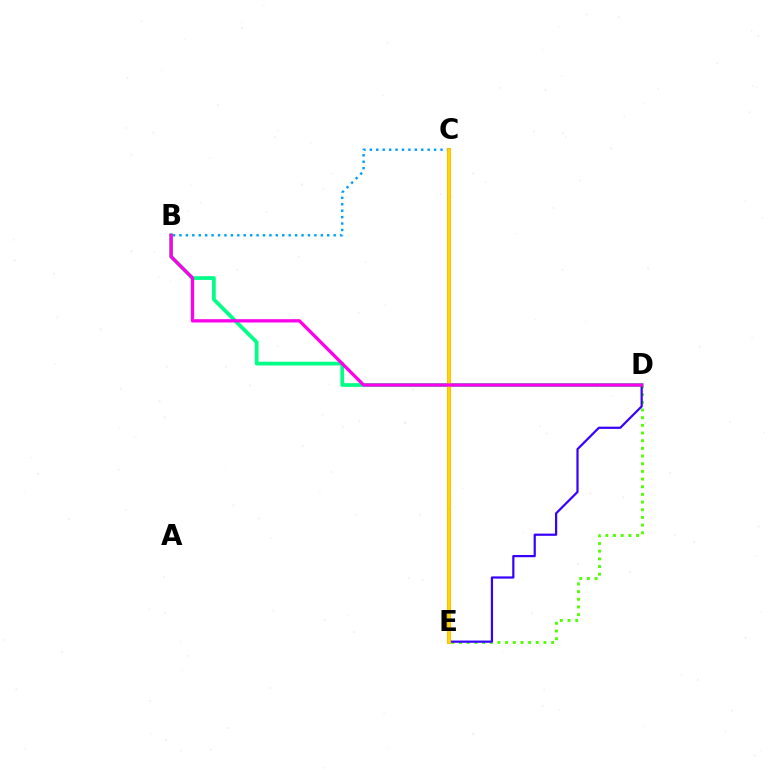{('B', 'D'): [{'color': '#00ff86', 'line_style': 'solid', 'thickness': 2.68}, {'color': '#ff00ed', 'line_style': 'solid', 'thickness': 2.38}], ('B', 'C'): [{'color': '#009eff', 'line_style': 'dotted', 'thickness': 1.75}], ('D', 'E'): [{'color': '#4fff00', 'line_style': 'dotted', 'thickness': 2.09}, {'color': '#3700ff', 'line_style': 'solid', 'thickness': 1.59}], ('C', 'E'): [{'color': '#ff0000', 'line_style': 'solid', 'thickness': 2.58}, {'color': '#ffd500', 'line_style': 'solid', 'thickness': 2.67}]}